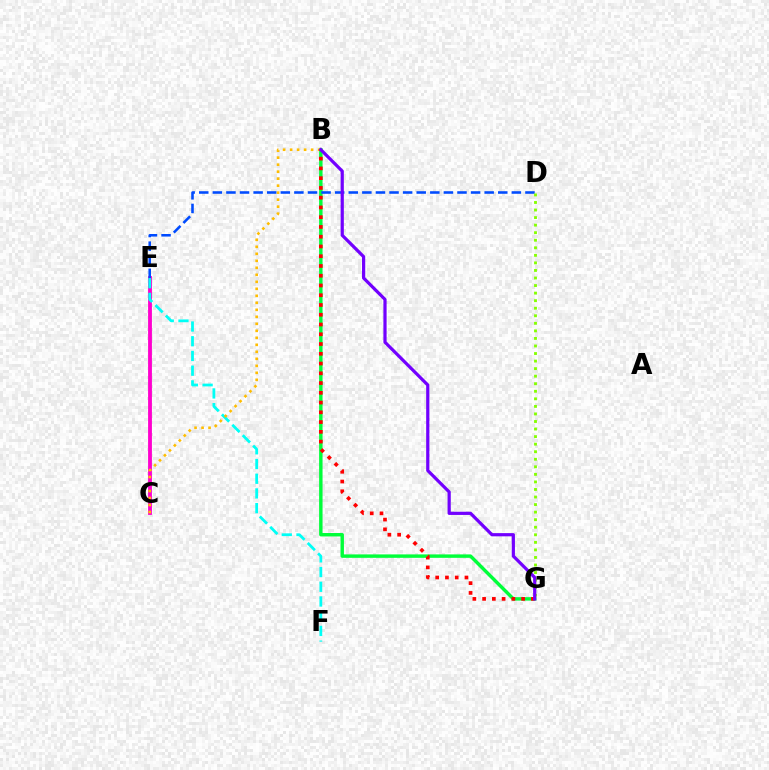{('B', 'G'): [{'color': '#00ff39', 'line_style': 'solid', 'thickness': 2.47}, {'color': '#ff0000', 'line_style': 'dotted', 'thickness': 2.65}, {'color': '#7200ff', 'line_style': 'solid', 'thickness': 2.31}], ('C', 'E'): [{'color': '#ff00cf', 'line_style': 'solid', 'thickness': 2.75}], ('E', 'F'): [{'color': '#00fff6', 'line_style': 'dashed', 'thickness': 2.0}], ('D', 'E'): [{'color': '#004bff', 'line_style': 'dashed', 'thickness': 1.85}], ('D', 'G'): [{'color': '#84ff00', 'line_style': 'dotted', 'thickness': 2.05}], ('B', 'C'): [{'color': '#ffbd00', 'line_style': 'dotted', 'thickness': 1.9}]}